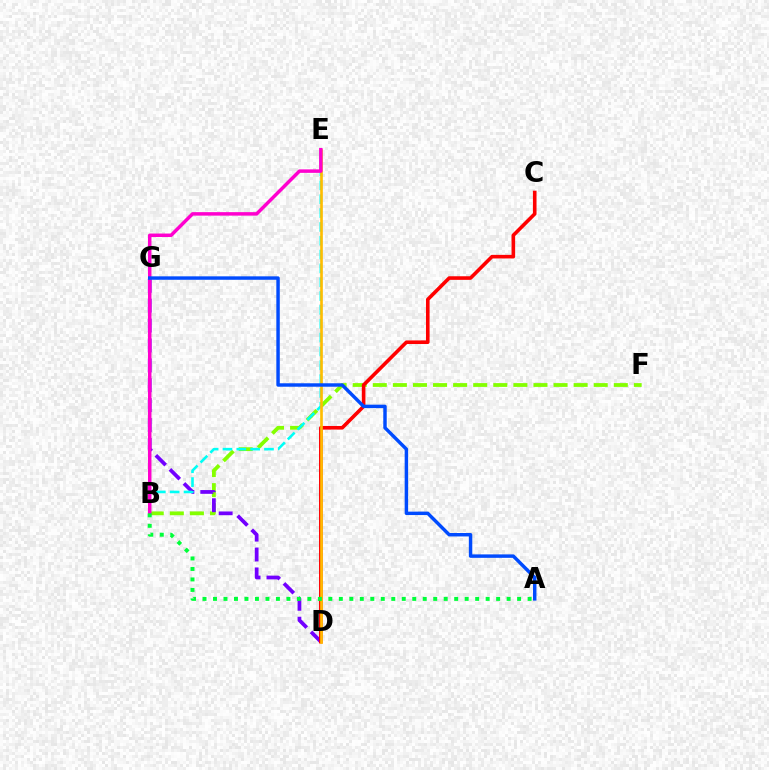{('B', 'F'): [{'color': '#84ff00', 'line_style': 'dashed', 'thickness': 2.73}], ('D', 'G'): [{'color': '#7200ff', 'line_style': 'dashed', 'thickness': 2.7}], ('C', 'D'): [{'color': '#ff0000', 'line_style': 'solid', 'thickness': 2.6}], ('B', 'E'): [{'color': '#00fff6', 'line_style': 'dashed', 'thickness': 1.88}, {'color': '#ff00cf', 'line_style': 'solid', 'thickness': 2.5}], ('D', 'E'): [{'color': '#ffbd00', 'line_style': 'solid', 'thickness': 1.92}], ('A', 'B'): [{'color': '#00ff39', 'line_style': 'dotted', 'thickness': 2.85}], ('A', 'G'): [{'color': '#004bff', 'line_style': 'solid', 'thickness': 2.48}]}